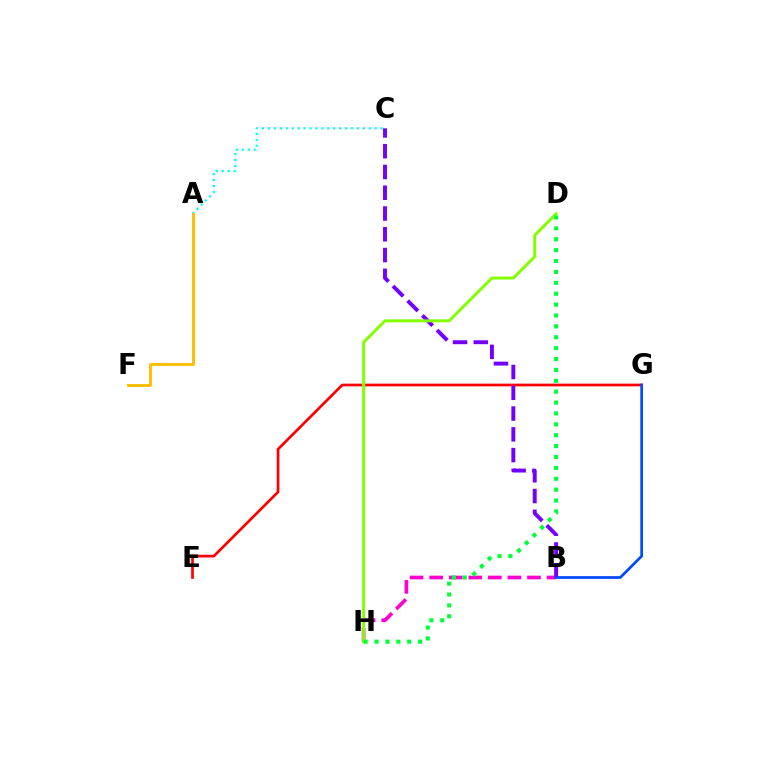{('A', 'C'): [{'color': '#00fff6', 'line_style': 'dotted', 'thickness': 1.61}], ('E', 'G'): [{'color': '#ff0000', 'line_style': 'solid', 'thickness': 1.94}], ('B', 'H'): [{'color': '#ff00cf', 'line_style': 'dashed', 'thickness': 2.66}], ('B', 'C'): [{'color': '#7200ff', 'line_style': 'dashed', 'thickness': 2.82}], ('D', 'H'): [{'color': '#84ff00', 'line_style': 'solid', 'thickness': 2.14}, {'color': '#00ff39', 'line_style': 'dotted', 'thickness': 2.96}], ('B', 'G'): [{'color': '#004bff', 'line_style': 'solid', 'thickness': 1.96}], ('A', 'F'): [{'color': '#ffbd00', 'line_style': 'solid', 'thickness': 2.07}]}